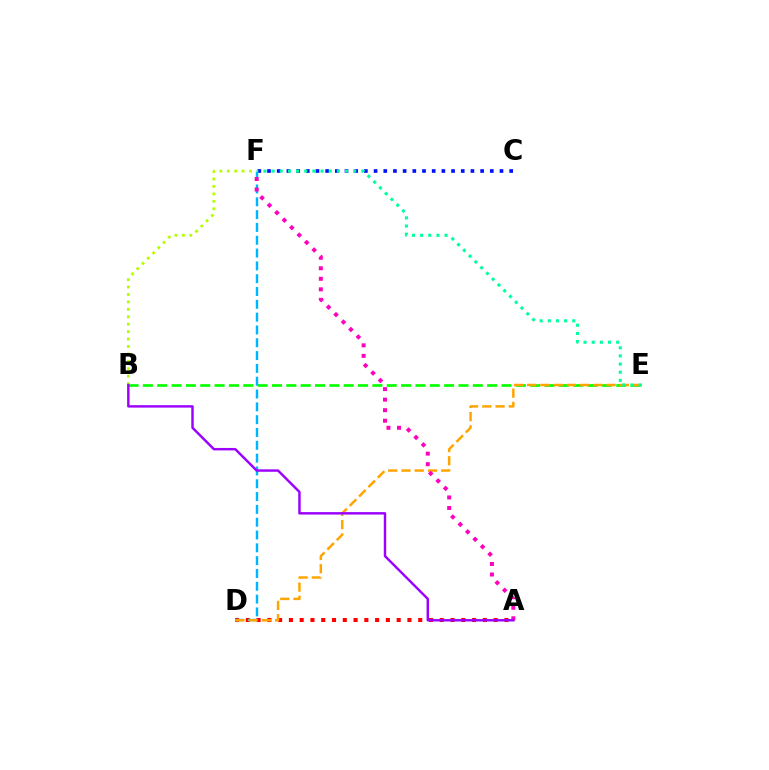{('A', 'D'): [{'color': '#ff0000', 'line_style': 'dotted', 'thickness': 2.93}], ('B', 'E'): [{'color': '#08ff00', 'line_style': 'dashed', 'thickness': 1.95}], ('B', 'F'): [{'color': '#b3ff00', 'line_style': 'dotted', 'thickness': 2.02}], ('D', 'F'): [{'color': '#00b5ff', 'line_style': 'dashed', 'thickness': 1.74}], ('D', 'E'): [{'color': '#ffa500', 'line_style': 'dashed', 'thickness': 1.8}], ('C', 'F'): [{'color': '#0010ff', 'line_style': 'dotted', 'thickness': 2.63}], ('A', 'F'): [{'color': '#ff00bd', 'line_style': 'dotted', 'thickness': 2.86}], ('E', 'F'): [{'color': '#00ff9d', 'line_style': 'dotted', 'thickness': 2.22}], ('A', 'B'): [{'color': '#9b00ff', 'line_style': 'solid', 'thickness': 1.75}]}